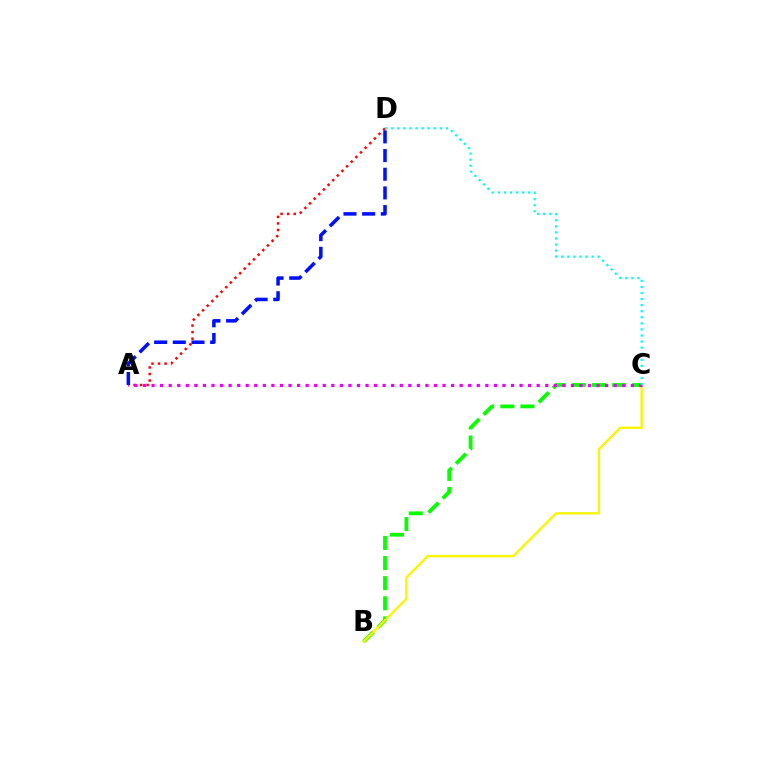{('B', 'C'): [{'color': '#08ff00', 'line_style': 'dashed', 'thickness': 2.73}, {'color': '#fcf500', 'line_style': 'solid', 'thickness': 1.7}], ('A', 'D'): [{'color': '#ff0000', 'line_style': 'dotted', 'thickness': 1.78}, {'color': '#0010ff', 'line_style': 'dashed', 'thickness': 2.54}], ('A', 'C'): [{'color': '#ee00ff', 'line_style': 'dotted', 'thickness': 2.33}], ('C', 'D'): [{'color': '#00fff6', 'line_style': 'dotted', 'thickness': 1.65}]}